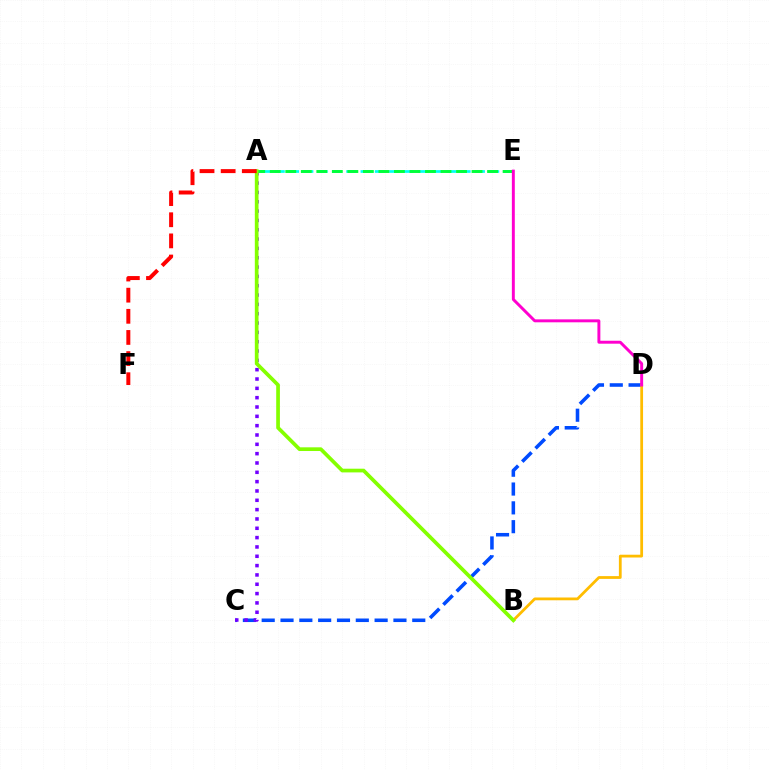{('C', 'D'): [{'color': '#004bff', 'line_style': 'dashed', 'thickness': 2.56}], ('A', 'E'): [{'color': '#00fff6', 'line_style': 'dashed', 'thickness': 1.94}, {'color': '#00ff39', 'line_style': 'dashed', 'thickness': 2.11}], ('A', 'C'): [{'color': '#7200ff', 'line_style': 'dotted', 'thickness': 2.53}], ('B', 'D'): [{'color': '#ffbd00', 'line_style': 'solid', 'thickness': 2.0}], ('D', 'E'): [{'color': '#ff00cf', 'line_style': 'solid', 'thickness': 2.12}], ('A', 'B'): [{'color': '#84ff00', 'line_style': 'solid', 'thickness': 2.66}], ('A', 'F'): [{'color': '#ff0000', 'line_style': 'dashed', 'thickness': 2.87}]}